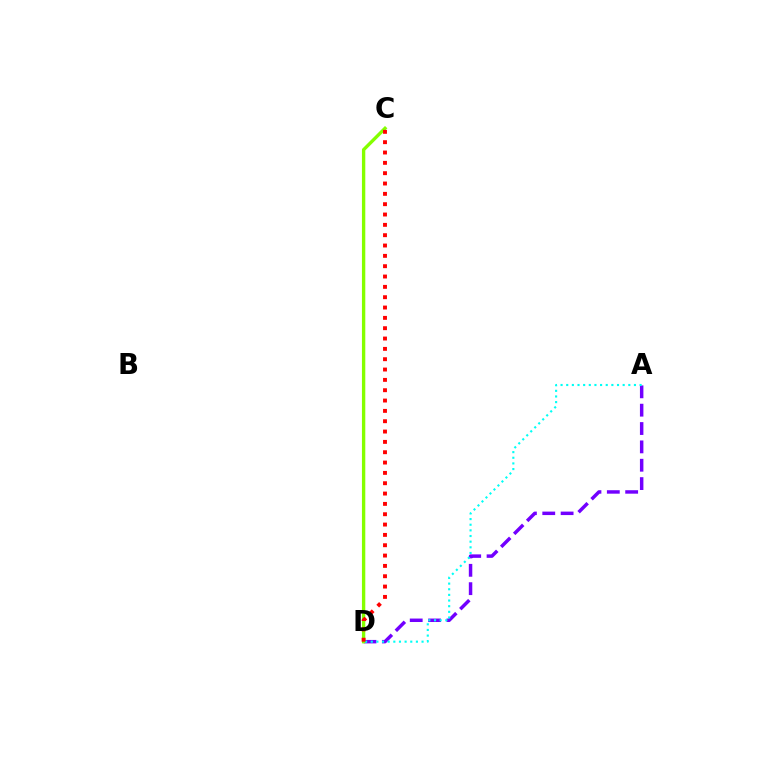{('A', 'D'): [{'color': '#7200ff', 'line_style': 'dashed', 'thickness': 2.49}, {'color': '#00fff6', 'line_style': 'dotted', 'thickness': 1.53}], ('C', 'D'): [{'color': '#84ff00', 'line_style': 'solid', 'thickness': 2.41}, {'color': '#ff0000', 'line_style': 'dotted', 'thickness': 2.81}]}